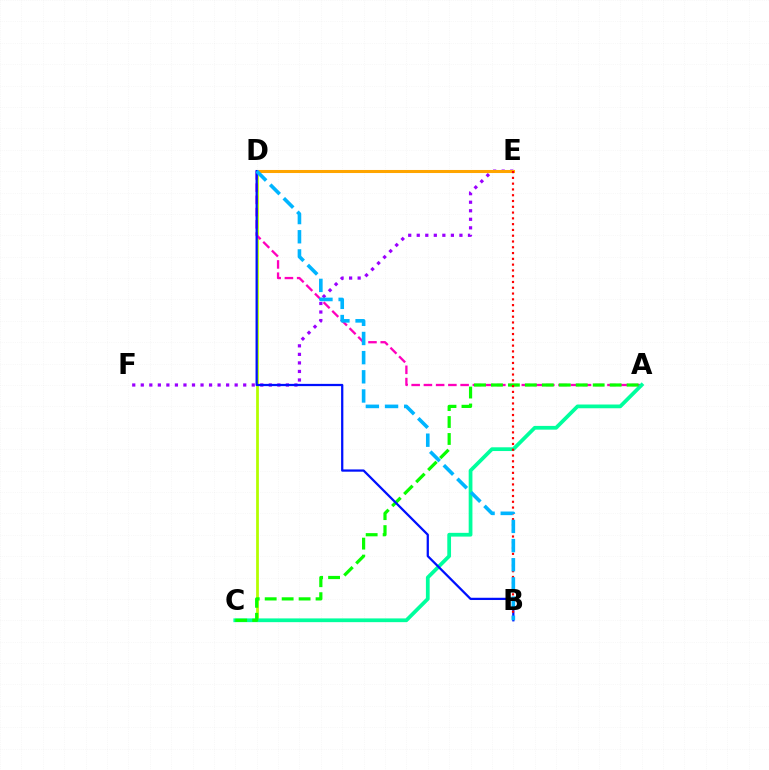{('E', 'F'): [{'color': '#9b00ff', 'line_style': 'dotted', 'thickness': 2.32}], ('C', 'D'): [{'color': '#b3ff00', 'line_style': 'solid', 'thickness': 1.99}], ('A', 'D'): [{'color': '#ff00bd', 'line_style': 'dashed', 'thickness': 1.66}], ('D', 'E'): [{'color': '#ffa500', 'line_style': 'solid', 'thickness': 2.2}], ('A', 'C'): [{'color': '#00ff9d', 'line_style': 'solid', 'thickness': 2.7}, {'color': '#08ff00', 'line_style': 'dashed', 'thickness': 2.3}], ('B', 'D'): [{'color': '#0010ff', 'line_style': 'solid', 'thickness': 1.62}, {'color': '#00b5ff', 'line_style': 'dashed', 'thickness': 2.6}], ('B', 'E'): [{'color': '#ff0000', 'line_style': 'dotted', 'thickness': 1.57}]}